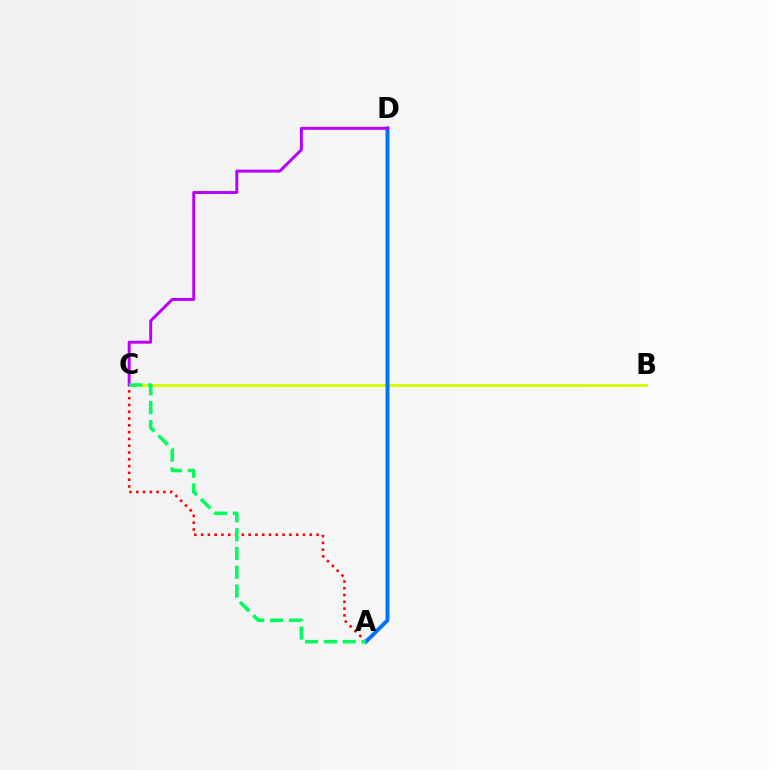{('A', 'C'): [{'color': '#ff0000', 'line_style': 'dotted', 'thickness': 1.84}, {'color': '#00ff5c', 'line_style': 'dashed', 'thickness': 2.55}], ('B', 'C'): [{'color': '#d1ff00', 'line_style': 'solid', 'thickness': 2.07}], ('A', 'D'): [{'color': '#0074ff', 'line_style': 'solid', 'thickness': 2.82}], ('C', 'D'): [{'color': '#b900ff', 'line_style': 'solid', 'thickness': 2.12}]}